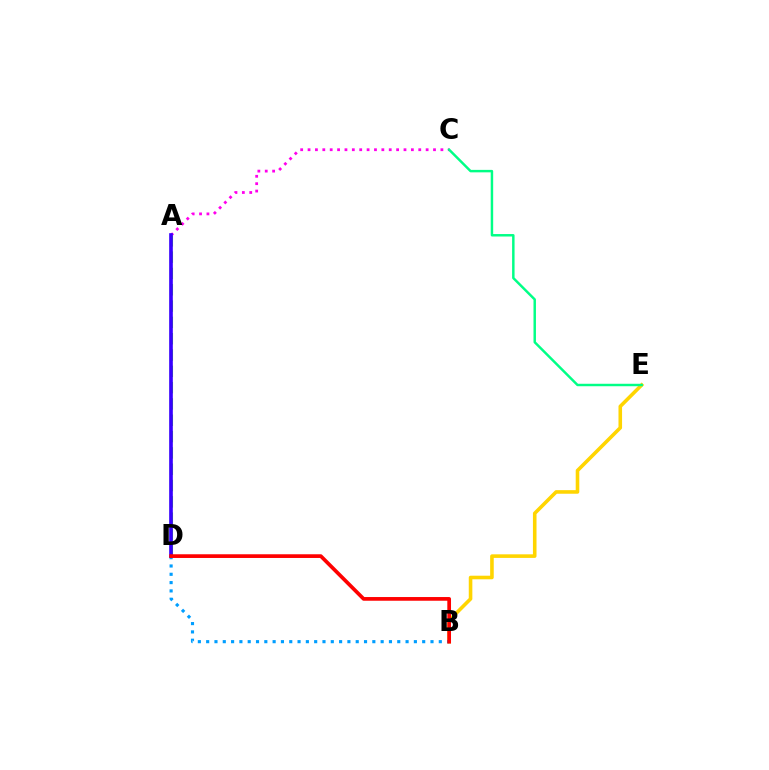{('B', 'E'): [{'color': '#ffd500', 'line_style': 'solid', 'thickness': 2.58}], ('B', 'D'): [{'color': '#009eff', 'line_style': 'dotted', 'thickness': 2.26}, {'color': '#ff0000', 'line_style': 'solid', 'thickness': 2.66}], ('A', 'C'): [{'color': '#ff00ed', 'line_style': 'dotted', 'thickness': 2.01}], ('A', 'D'): [{'color': '#4fff00', 'line_style': 'dashed', 'thickness': 2.22}, {'color': '#3700ff', 'line_style': 'solid', 'thickness': 2.62}], ('C', 'E'): [{'color': '#00ff86', 'line_style': 'solid', 'thickness': 1.77}]}